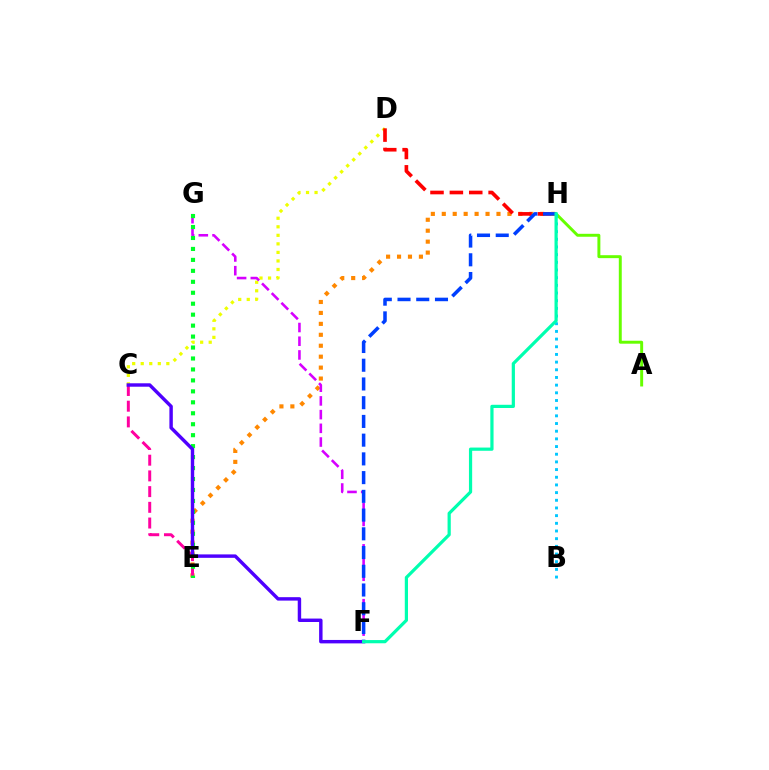{('C', 'D'): [{'color': '#eeff00', 'line_style': 'dotted', 'thickness': 2.32}], ('E', 'H'): [{'color': '#ff8800', 'line_style': 'dotted', 'thickness': 2.97}], ('C', 'E'): [{'color': '#ff00a0', 'line_style': 'dashed', 'thickness': 2.13}], ('A', 'H'): [{'color': '#66ff00', 'line_style': 'solid', 'thickness': 2.12}], ('F', 'G'): [{'color': '#d600ff', 'line_style': 'dashed', 'thickness': 1.86}], ('D', 'H'): [{'color': '#ff0000', 'line_style': 'dashed', 'thickness': 2.63}], ('B', 'H'): [{'color': '#00c7ff', 'line_style': 'dotted', 'thickness': 2.09}], ('E', 'G'): [{'color': '#00ff27', 'line_style': 'dotted', 'thickness': 2.98}], ('F', 'H'): [{'color': '#003fff', 'line_style': 'dashed', 'thickness': 2.54}, {'color': '#00ffaf', 'line_style': 'solid', 'thickness': 2.31}], ('C', 'F'): [{'color': '#4f00ff', 'line_style': 'solid', 'thickness': 2.47}]}